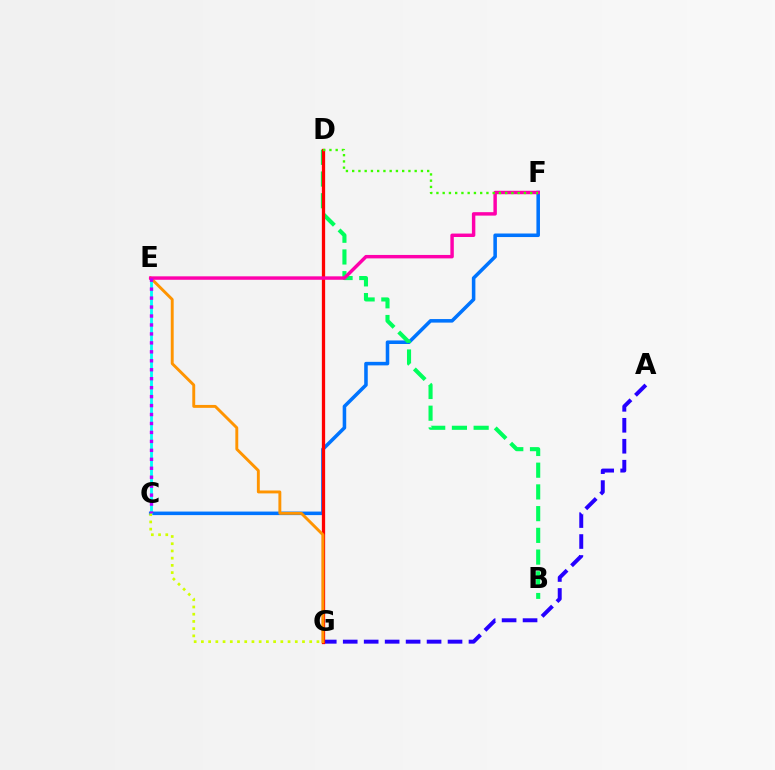{('C', 'F'): [{'color': '#0074ff', 'line_style': 'solid', 'thickness': 2.55}], ('A', 'G'): [{'color': '#2500ff', 'line_style': 'dashed', 'thickness': 2.85}], ('C', 'E'): [{'color': '#00fff6', 'line_style': 'solid', 'thickness': 2.02}, {'color': '#b900ff', 'line_style': 'dotted', 'thickness': 2.43}], ('B', 'D'): [{'color': '#00ff5c', 'line_style': 'dashed', 'thickness': 2.95}], ('D', 'G'): [{'color': '#ff0000', 'line_style': 'solid', 'thickness': 2.36}], ('E', 'G'): [{'color': '#ff9400', 'line_style': 'solid', 'thickness': 2.09}], ('C', 'G'): [{'color': '#d1ff00', 'line_style': 'dotted', 'thickness': 1.96}], ('E', 'F'): [{'color': '#ff00ac', 'line_style': 'solid', 'thickness': 2.48}], ('D', 'F'): [{'color': '#3dff00', 'line_style': 'dotted', 'thickness': 1.7}]}